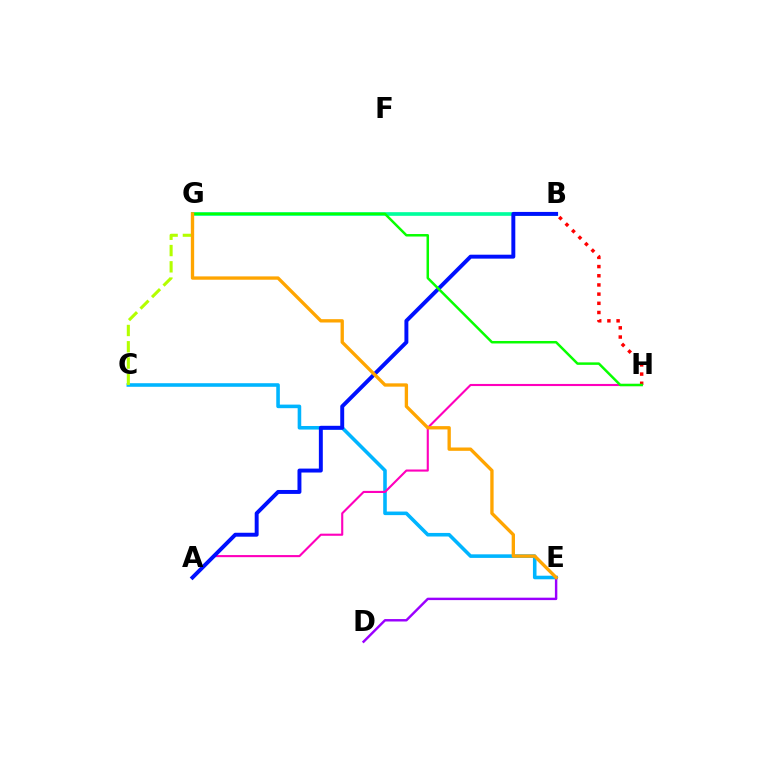{('B', 'G'): [{'color': '#00ff9d', 'line_style': 'solid', 'thickness': 2.63}], ('C', 'E'): [{'color': '#00b5ff', 'line_style': 'solid', 'thickness': 2.58}], ('A', 'H'): [{'color': '#ff00bd', 'line_style': 'solid', 'thickness': 1.52}], ('B', 'H'): [{'color': '#ff0000', 'line_style': 'dotted', 'thickness': 2.5}], ('C', 'G'): [{'color': '#b3ff00', 'line_style': 'dashed', 'thickness': 2.21}], ('A', 'B'): [{'color': '#0010ff', 'line_style': 'solid', 'thickness': 2.83}], ('G', 'H'): [{'color': '#08ff00', 'line_style': 'solid', 'thickness': 1.79}], ('D', 'E'): [{'color': '#9b00ff', 'line_style': 'solid', 'thickness': 1.75}], ('E', 'G'): [{'color': '#ffa500', 'line_style': 'solid', 'thickness': 2.4}]}